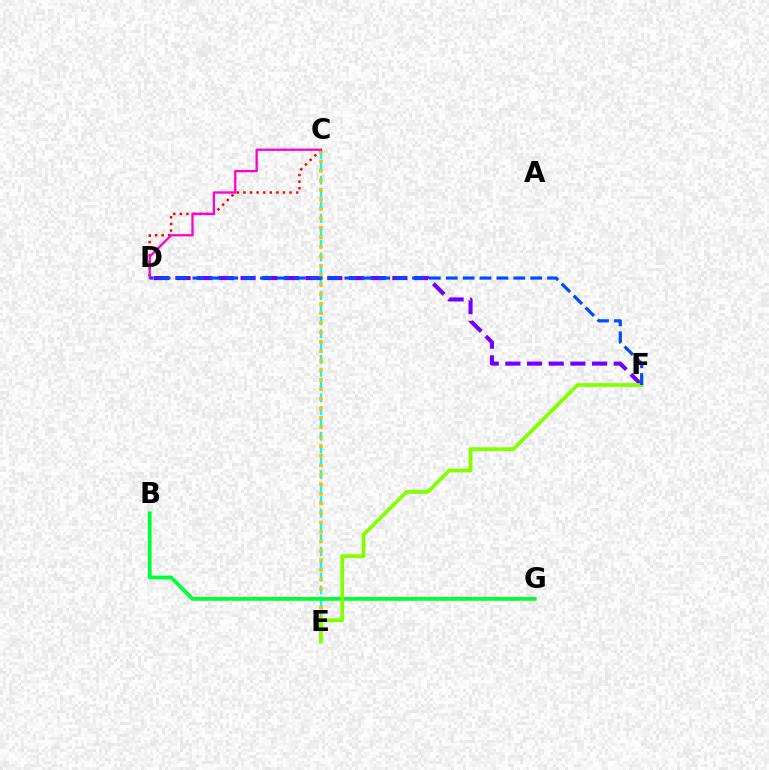{('C', 'E'): [{'color': '#00fff6', 'line_style': 'dashed', 'thickness': 1.74}, {'color': '#ffbd00', 'line_style': 'dotted', 'thickness': 2.58}], ('C', 'D'): [{'color': '#ff0000', 'line_style': 'dotted', 'thickness': 1.79}, {'color': '#ff00cf', 'line_style': 'solid', 'thickness': 1.66}], ('D', 'F'): [{'color': '#7200ff', 'line_style': 'dashed', 'thickness': 2.95}, {'color': '#004bff', 'line_style': 'dashed', 'thickness': 2.29}], ('B', 'G'): [{'color': '#00ff39', 'line_style': 'solid', 'thickness': 2.72}], ('E', 'F'): [{'color': '#84ff00', 'line_style': 'solid', 'thickness': 2.71}]}